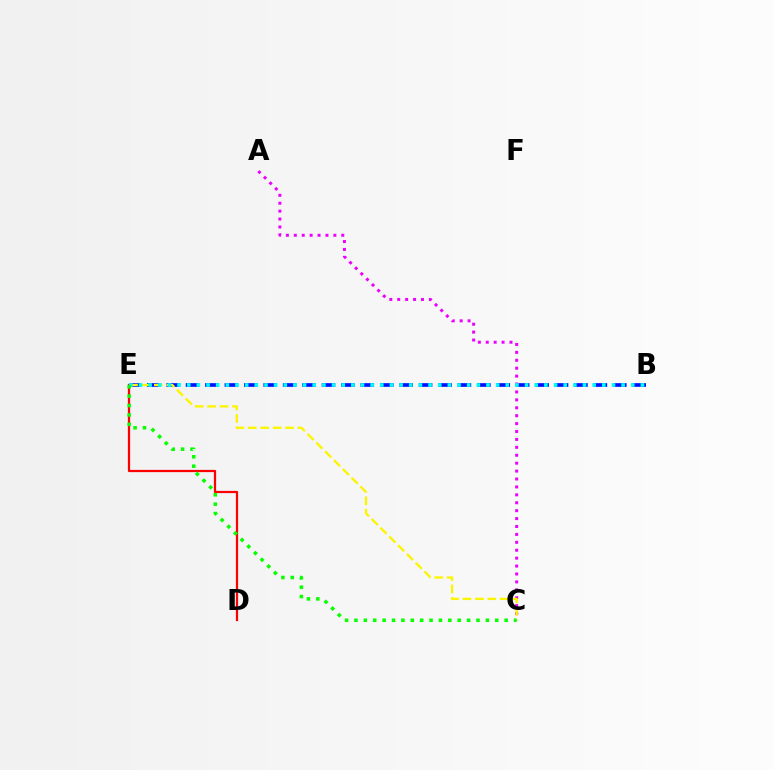{('B', 'E'): [{'color': '#0010ff', 'line_style': 'dashed', 'thickness': 2.64}, {'color': '#00fff6', 'line_style': 'dotted', 'thickness': 2.62}], ('A', 'C'): [{'color': '#ee00ff', 'line_style': 'dotted', 'thickness': 2.15}], ('D', 'E'): [{'color': '#ff0000', 'line_style': 'solid', 'thickness': 1.61}], ('C', 'E'): [{'color': '#fcf500', 'line_style': 'dashed', 'thickness': 1.69}, {'color': '#08ff00', 'line_style': 'dotted', 'thickness': 2.55}]}